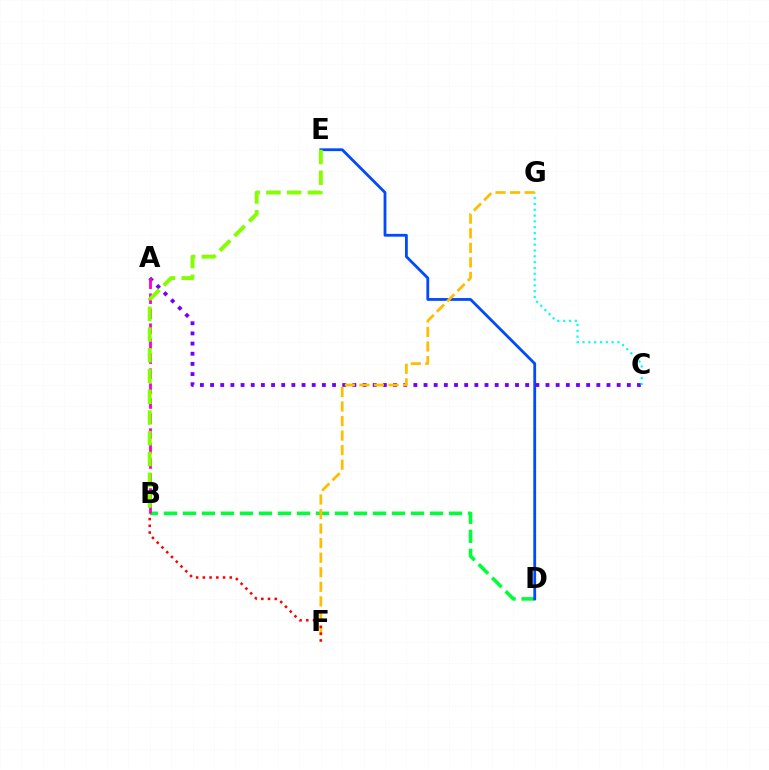{('B', 'D'): [{'color': '#00ff39', 'line_style': 'dashed', 'thickness': 2.58}], ('D', 'E'): [{'color': '#004bff', 'line_style': 'solid', 'thickness': 2.02}], ('A', 'C'): [{'color': '#7200ff', 'line_style': 'dotted', 'thickness': 2.76}], ('A', 'B'): [{'color': '#ff00cf', 'line_style': 'dashed', 'thickness': 2.04}], ('B', 'E'): [{'color': '#84ff00', 'line_style': 'dashed', 'thickness': 2.82}], ('C', 'G'): [{'color': '#00fff6', 'line_style': 'dotted', 'thickness': 1.58}], ('F', 'G'): [{'color': '#ffbd00', 'line_style': 'dashed', 'thickness': 1.98}], ('B', 'F'): [{'color': '#ff0000', 'line_style': 'dotted', 'thickness': 1.83}]}